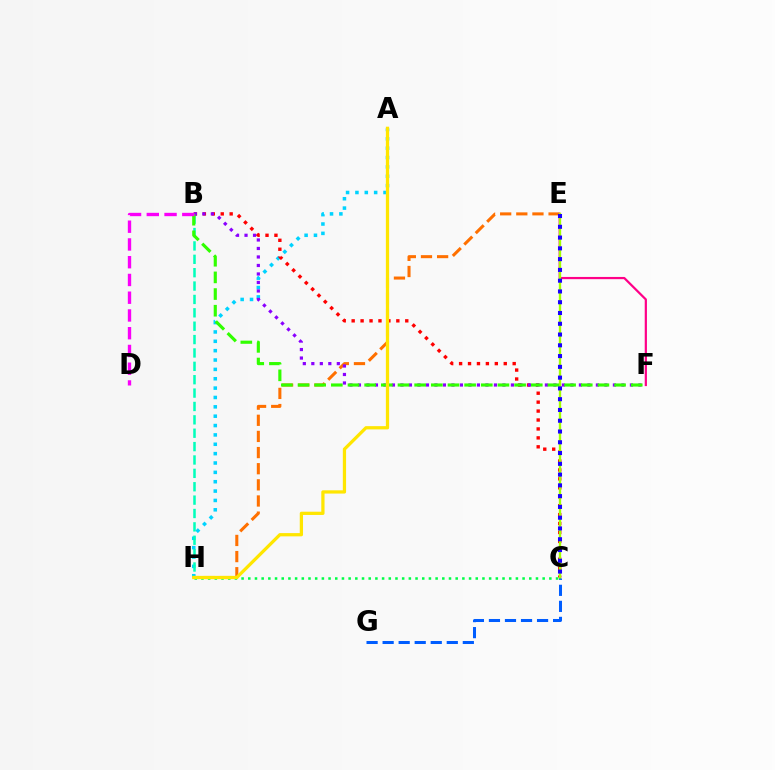{('A', 'H'): [{'color': '#00d3ff', 'line_style': 'dotted', 'thickness': 2.54}, {'color': '#ffe600', 'line_style': 'solid', 'thickness': 2.34}], ('E', 'H'): [{'color': '#ff7000', 'line_style': 'dashed', 'thickness': 2.19}], ('C', 'H'): [{'color': '#00ff45', 'line_style': 'dotted', 'thickness': 1.82}], ('E', 'F'): [{'color': '#ff0088', 'line_style': 'solid', 'thickness': 1.6}], ('B', 'H'): [{'color': '#00ffbb', 'line_style': 'dashed', 'thickness': 1.82}], ('B', 'C'): [{'color': '#ff0000', 'line_style': 'dotted', 'thickness': 2.43}], ('B', 'F'): [{'color': '#8a00ff', 'line_style': 'dotted', 'thickness': 2.31}, {'color': '#31ff00', 'line_style': 'dashed', 'thickness': 2.26}], ('C', 'E'): [{'color': '#a2ff00', 'line_style': 'solid', 'thickness': 1.69}, {'color': '#1900ff', 'line_style': 'dotted', 'thickness': 2.93}], ('B', 'D'): [{'color': '#fa00f9', 'line_style': 'dashed', 'thickness': 2.41}], ('C', 'G'): [{'color': '#005dff', 'line_style': 'dashed', 'thickness': 2.18}]}